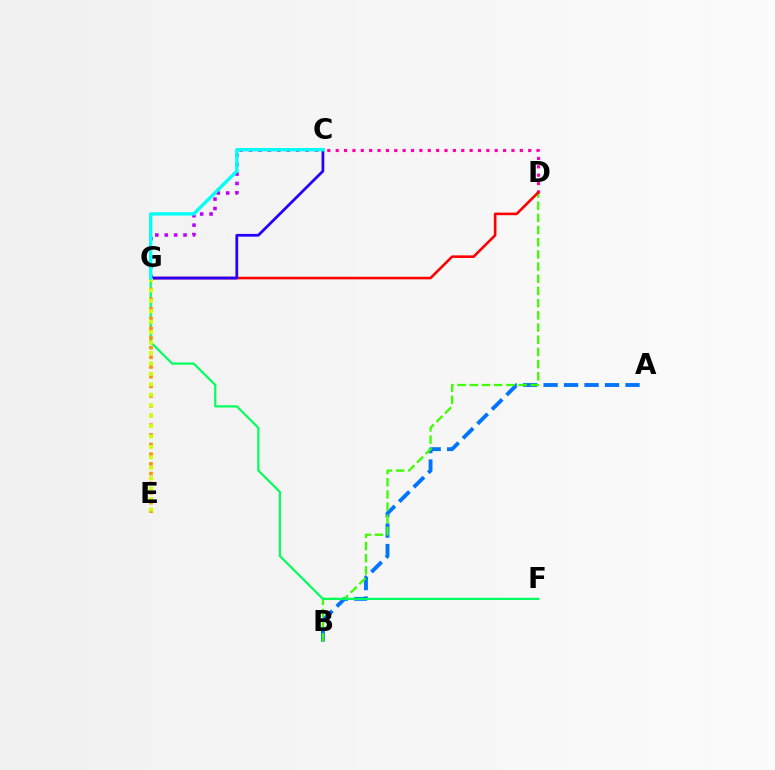{('A', 'B'): [{'color': '#0074ff', 'line_style': 'dashed', 'thickness': 2.78}], ('C', 'G'): [{'color': '#b900ff', 'line_style': 'dotted', 'thickness': 2.56}, {'color': '#2500ff', 'line_style': 'solid', 'thickness': 1.99}, {'color': '#00fff6', 'line_style': 'solid', 'thickness': 2.4}], ('B', 'D'): [{'color': '#3dff00', 'line_style': 'dashed', 'thickness': 1.66}], ('F', 'G'): [{'color': '#00ff5c', 'line_style': 'solid', 'thickness': 1.56}], ('C', 'D'): [{'color': '#ff00ac', 'line_style': 'dotted', 'thickness': 2.27}], ('E', 'G'): [{'color': '#ff9400', 'line_style': 'dotted', 'thickness': 2.63}, {'color': '#d1ff00', 'line_style': 'dotted', 'thickness': 2.83}], ('D', 'G'): [{'color': '#ff0000', 'line_style': 'solid', 'thickness': 1.87}]}